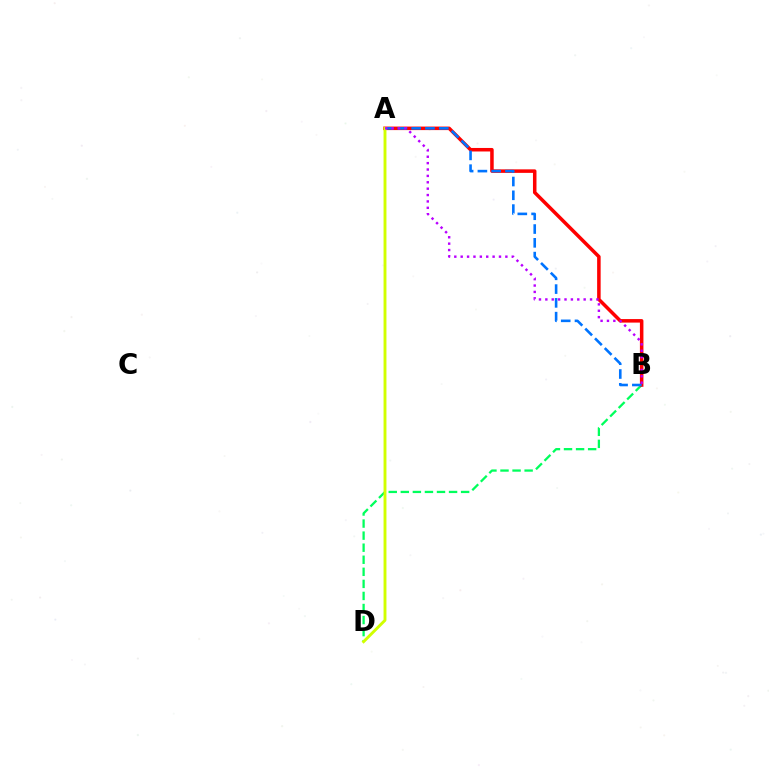{('B', 'D'): [{'color': '#00ff5c', 'line_style': 'dashed', 'thickness': 1.64}], ('A', 'B'): [{'color': '#ff0000', 'line_style': 'solid', 'thickness': 2.53}, {'color': '#0074ff', 'line_style': 'dashed', 'thickness': 1.87}, {'color': '#b900ff', 'line_style': 'dotted', 'thickness': 1.73}], ('A', 'D'): [{'color': '#d1ff00', 'line_style': 'solid', 'thickness': 2.09}]}